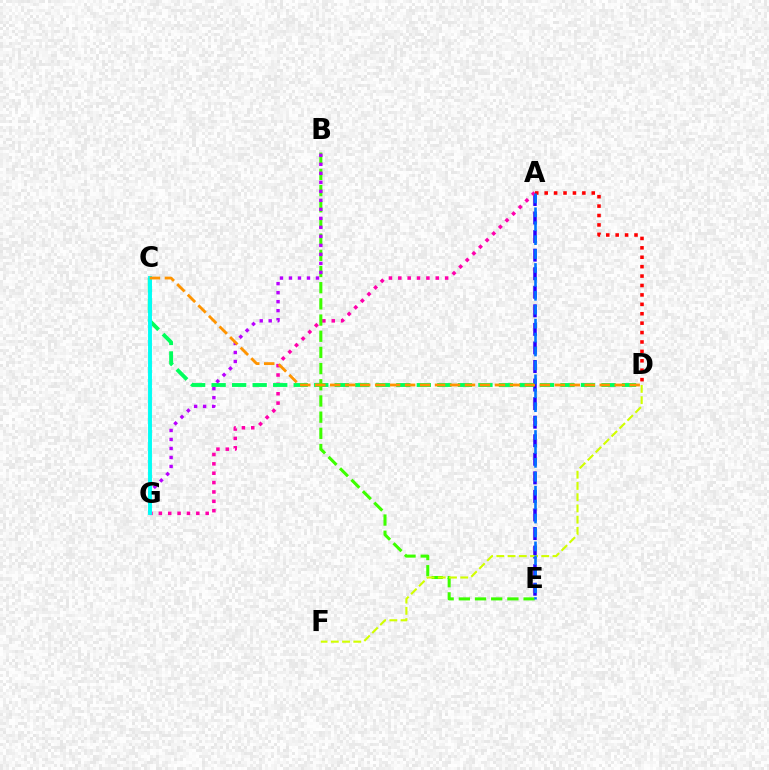{('A', 'E'): [{'color': '#2500ff', 'line_style': 'dashed', 'thickness': 2.52}, {'color': '#0074ff', 'line_style': 'dashed', 'thickness': 1.89}], ('A', 'G'): [{'color': '#ff00ac', 'line_style': 'dotted', 'thickness': 2.54}], ('C', 'D'): [{'color': '#00ff5c', 'line_style': 'dashed', 'thickness': 2.79}, {'color': '#ff9400', 'line_style': 'dashed', 'thickness': 2.03}], ('B', 'E'): [{'color': '#3dff00', 'line_style': 'dashed', 'thickness': 2.2}], ('D', 'F'): [{'color': '#d1ff00', 'line_style': 'dashed', 'thickness': 1.53}], ('B', 'G'): [{'color': '#b900ff', 'line_style': 'dotted', 'thickness': 2.45}], ('C', 'G'): [{'color': '#00fff6', 'line_style': 'solid', 'thickness': 2.81}], ('A', 'D'): [{'color': '#ff0000', 'line_style': 'dotted', 'thickness': 2.56}]}